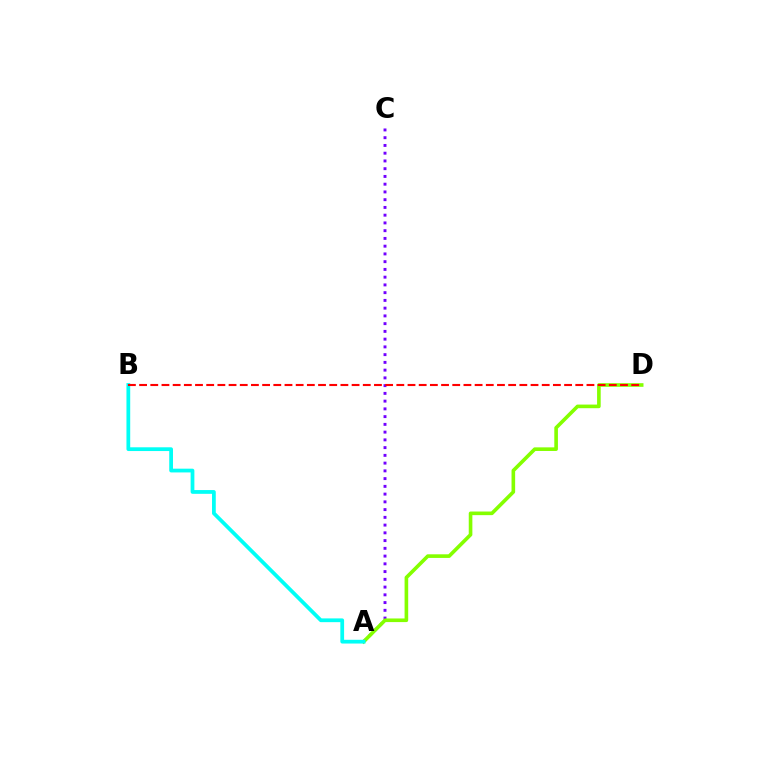{('A', 'C'): [{'color': '#7200ff', 'line_style': 'dotted', 'thickness': 2.11}], ('A', 'D'): [{'color': '#84ff00', 'line_style': 'solid', 'thickness': 2.61}], ('A', 'B'): [{'color': '#00fff6', 'line_style': 'solid', 'thickness': 2.7}], ('B', 'D'): [{'color': '#ff0000', 'line_style': 'dashed', 'thickness': 1.52}]}